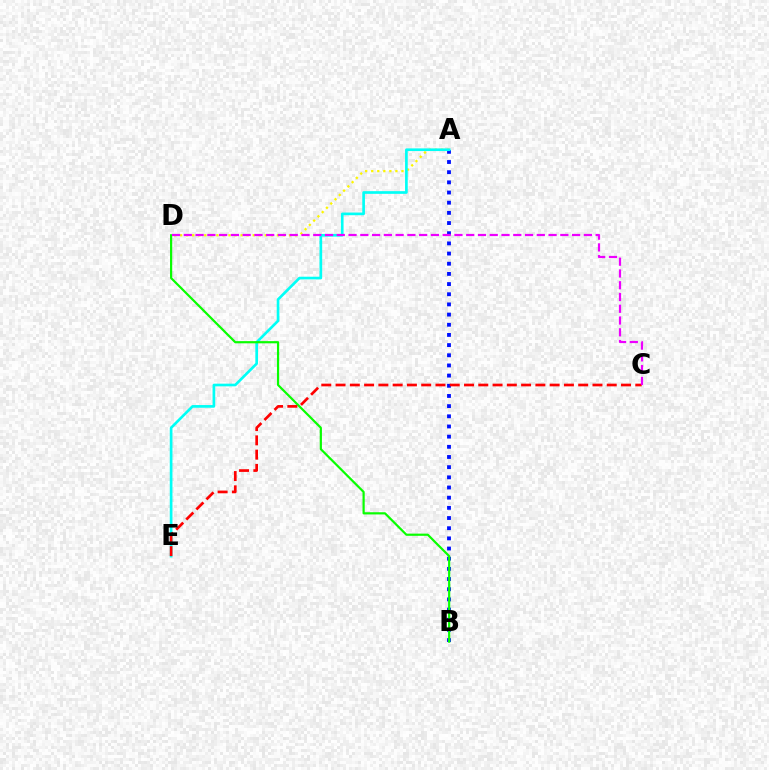{('A', 'D'): [{'color': '#fcf500', 'line_style': 'dotted', 'thickness': 1.64}], ('A', 'B'): [{'color': '#0010ff', 'line_style': 'dotted', 'thickness': 2.76}], ('A', 'E'): [{'color': '#00fff6', 'line_style': 'solid', 'thickness': 1.92}], ('B', 'D'): [{'color': '#08ff00', 'line_style': 'solid', 'thickness': 1.58}], ('C', 'E'): [{'color': '#ff0000', 'line_style': 'dashed', 'thickness': 1.94}], ('C', 'D'): [{'color': '#ee00ff', 'line_style': 'dashed', 'thickness': 1.6}]}